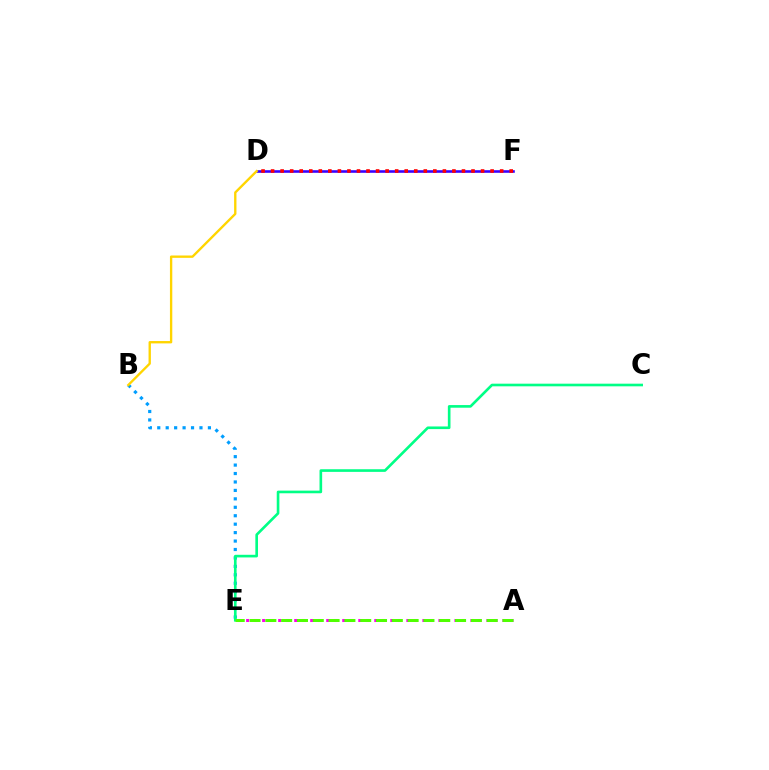{('D', 'F'): [{'color': '#3700ff', 'line_style': 'solid', 'thickness': 1.86}, {'color': '#ff0000', 'line_style': 'dotted', 'thickness': 2.59}], ('B', 'E'): [{'color': '#009eff', 'line_style': 'dotted', 'thickness': 2.29}], ('A', 'E'): [{'color': '#ff00ed', 'line_style': 'dotted', 'thickness': 2.18}, {'color': '#4fff00', 'line_style': 'dashed', 'thickness': 2.15}], ('C', 'E'): [{'color': '#00ff86', 'line_style': 'solid', 'thickness': 1.9}], ('B', 'D'): [{'color': '#ffd500', 'line_style': 'solid', 'thickness': 1.69}]}